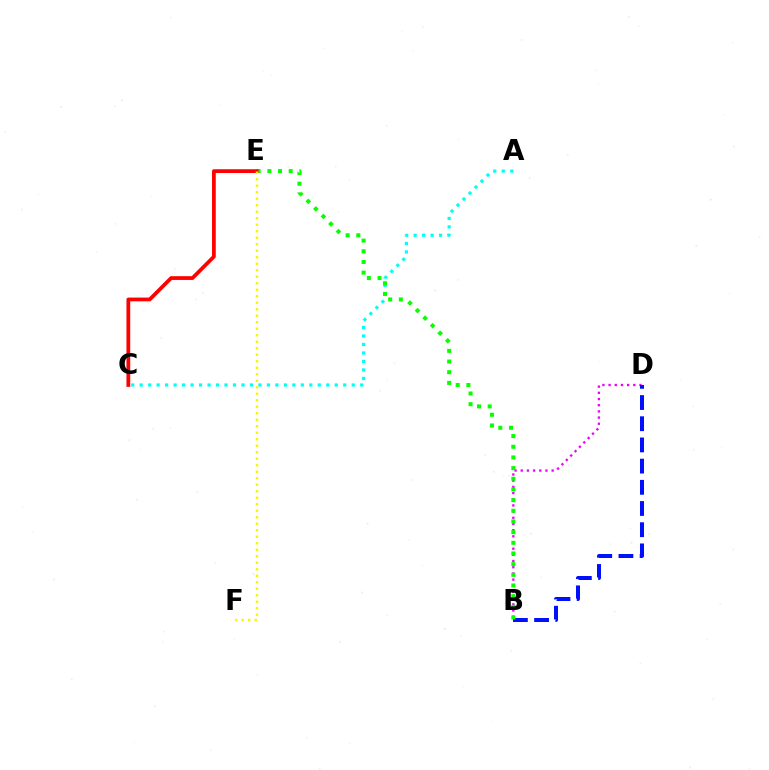{('A', 'C'): [{'color': '#00fff6', 'line_style': 'dotted', 'thickness': 2.3}], ('B', 'D'): [{'color': '#ee00ff', 'line_style': 'dotted', 'thickness': 1.68}, {'color': '#0010ff', 'line_style': 'dashed', 'thickness': 2.88}], ('B', 'E'): [{'color': '#08ff00', 'line_style': 'dotted', 'thickness': 2.9}], ('C', 'E'): [{'color': '#ff0000', 'line_style': 'solid', 'thickness': 2.7}], ('E', 'F'): [{'color': '#fcf500', 'line_style': 'dotted', 'thickness': 1.77}]}